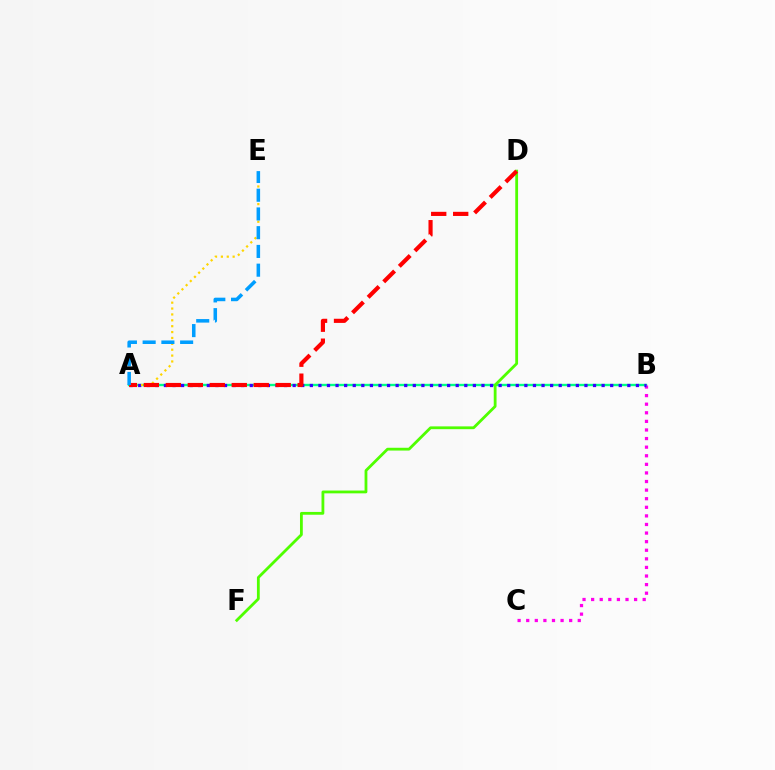{('A', 'B'): [{'color': '#00ff86', 'line_style': 'solid', 'thickness': 1.71}, {'color': '#3700ff', 'line_style': 'dotted', 'thickness': 2.33}], ('B', 'C'): [{'color': '#ff00ed', 'line_style': 'dotted', 'thickness': 2.33}], ('D', 'F'): [{'color': '#4fff00', 'line_style': 'solid', 'thickness': 2.02}], ('A', 'E'): [{'color': '#ffd500', 'line_style': 'dotted', 'thickness': 1.6}, {'color': '#009eff', 'line_style': 'dashed', 'thickness': 2.55}], ('A', 'D'): [{'color': '#ff0000', 'line_style': 'dashed', 'thickness': 2.99}]}